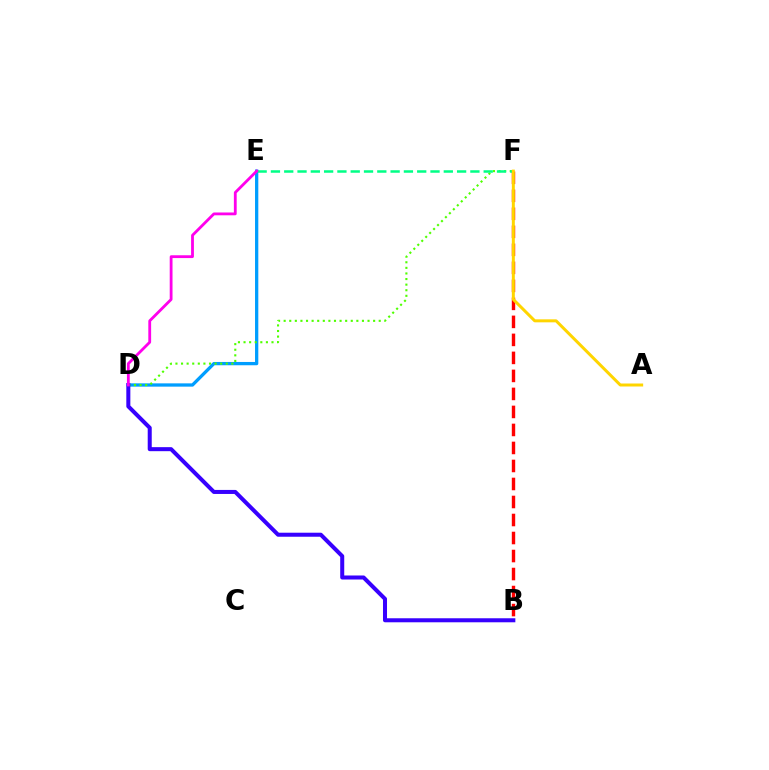{('B', 'F'): [{'color': '#ff0000', 'line_style': 'dashed', 'thickness': 2.45}], ('D', 'E'): [{'color': '#009eff', 'line_style': 'solid', 'thickness': 2.37}, {'color': '#ff00ed', 'line_style': 'solid', 'thickness': 2.02}], ('D', 'F'): [{'color': '#4fff00', 'line_style': 'dotted', 'thickness': 1.52}], ('E', 'F'): [{'color': '#00ff86', 'line_style': 'dashed', 'thickness': 1.81}], ('B', 'D'): [{'color': '#3700ff', 'line_style': 'solid', 'thickness': 2.9}], ('A', 'F'): [{'color': '#ffd500', 'line_style': 'solid', 'thickness': 2.16}]}